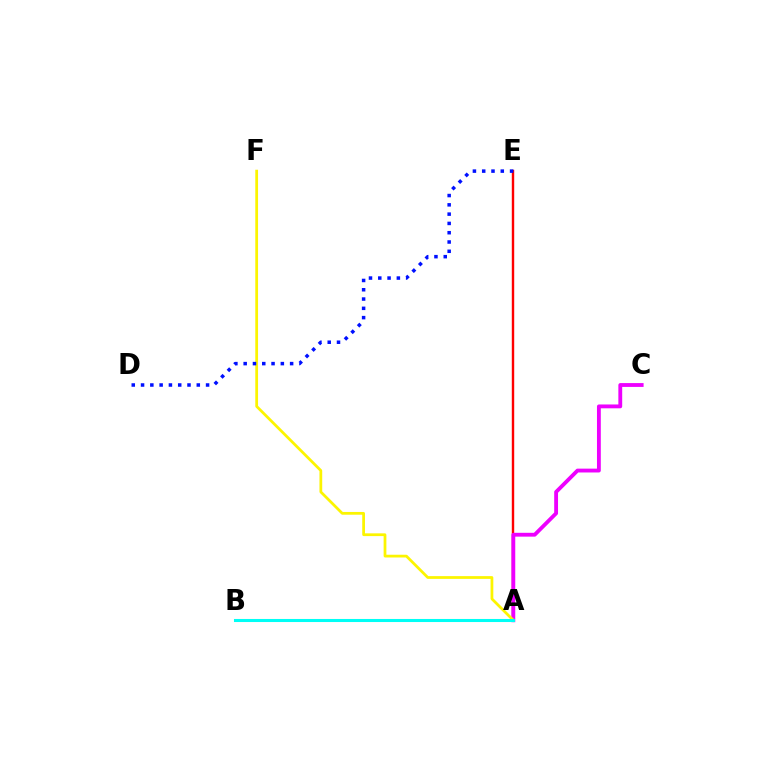{('A', 'B'): [{'color': '#08ff00', 'line_style': 'dotted', 'thickness': 2.11}, {'color': '#00fff6', 'line_style': 'solid', 'thickness': 2.2}], ('A', 'E'): [{'color': '#ff0000', 'line_style': 'solid', 'thickness': 1.73}], ('A', 'C'): [{'color': '#ee00ff', 'line_style': 'solid', 'thickness': 2.76}], ('A', 'F'): [{'color': '#fcf500', 'line_style': 'solid', 'thickness': 1.98}], ('D', 'E'): [{'color': '#0010ff', 'line_style': 'dotted', 'thickness': 2.52}]}